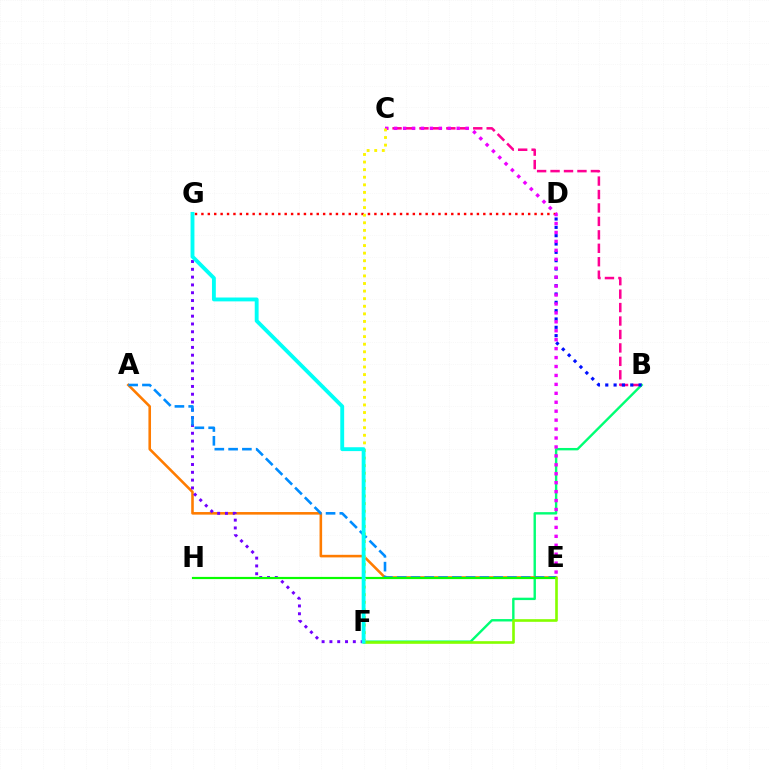{('B', 'C'): [{'color': '#ff0094', 'line_style': 'dashed', 'thickness': 1.83}], ('B', 'F'): [{'color': '#00ff74', 'line_style': 'solid', 'thickness': 1.72}], ('B', 'D'): [{'color': '#0010ff', 'line_style': 'dotted', 'thickness': 2.26}], ('D', 'G'): [{'color': '#ff0000', 'line_style': 'dotted', 'thickness': 1.74}], ('A', 'E'): [{'color': '#ff7c00', 'line_style': 'solid', 'thickness': 1.86}, {'color': '#008cff', 'line_style': 'dashed', 'thickness': 1.87}], ('C', 'E'): [{'color': '#ee00ff', 'line_style': 'dotted', 'thickness': 2.43}], ('F', 'G'): [{'color': '#7200ff', 'line_style': 'dotted', 'thickness': 2.12}, {'color': '#00fff6', 'line_style': 'solid', 'thickness': 2.78}], ('E', 'H'): [{'color': '#08ff00', 'line_style': 'solid', 'thickness': 1.58}], ('C', 'F'): [{'color': '#fcf500', 'line_style': 'dotted', 'thickness': 2.06}], ('E', 'F'): [{'color': '#84ff00', 'line_style': 'solid', 'thickness': 1.9}]}